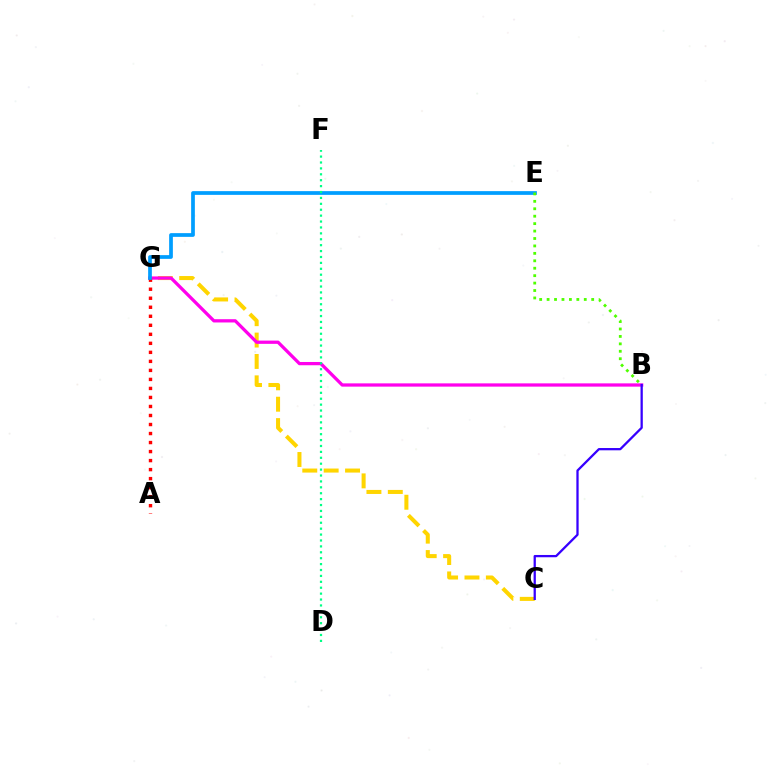{('C', 'G'): [{'color': '#ffd500', 'line_style': 'dashed', 'thickness': 2.9}], ('B', 'G'): [{'color': '#ff00ed', 'line_style': 'solid', 'thickness': 2.35}], ('A', 'G'): [{'color': '#ff0000', 'line_style': 'dotted', 'thickness': 2.45}], ('E', 'G'): [{'color': '#009eff', 'line_style': 'solid', 'thickness': 2.68}], ('D', 'F'): [{'color': '#00ff86', 'line_style': 'dotted', 'thickness': 1.6}], ('B', 'C'): [{'color': '#3700ff', 'line_style': 'solid', 'thickness': 1.64}], ('B', 'E'): [{'color': '#4fff00', 'line_style': 'dotted', 'thickness': 2.02}]}